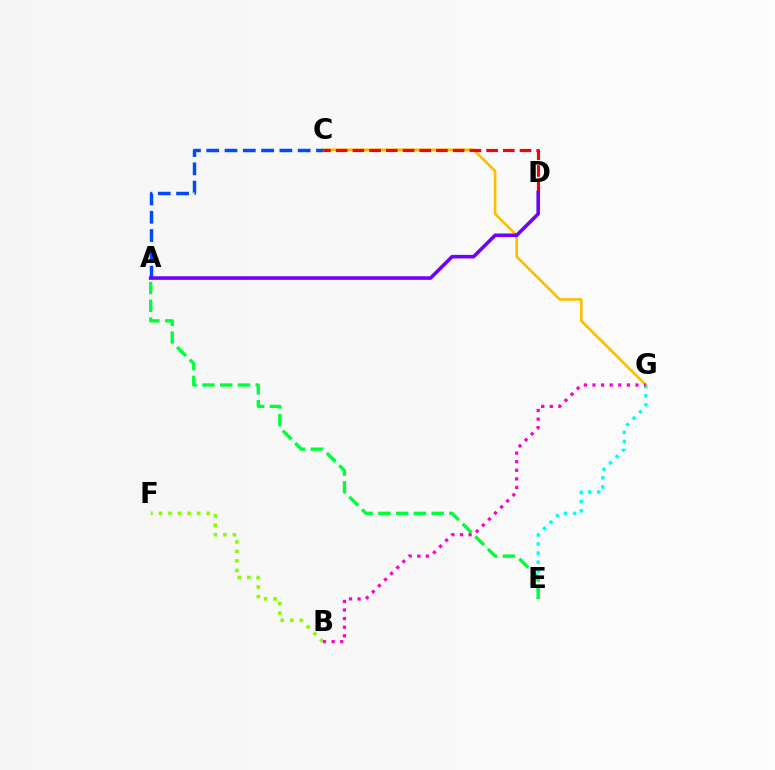{('B', 'F'): [{'color': '#84ff00', 'line_style': 'dotted', 'thickness': 2.59}], ('E', 'G'): [{'color': '#00fff6', 'line_style': 'dotted', 'thickness': 2.47}], ('C', 'G'): [{'color': '#ffbd00', 'line_style': 'solid', 'thickness': 1.9}], ('C', 'D'): [{'color': '#ff0000', 'line_style': 'dashed', 'thickness': 2.27}], ('A', 'E'): [{'color': '#00ff39', 'line_style': 'dashed', 'thickness': 2.41}], ('A', 'C'): [{'color': '#004bff', 'line_style': 'dashed', 'thickness': 2.48}], ('B', 'G'): [{'color': '#ff00cf', 'line_style': 'dotted', 'thickness': 2.33}], ('A', 'D'): [{'color': '#7200ff', 'line_style': 'solid', 'thickness': 2.58}]}